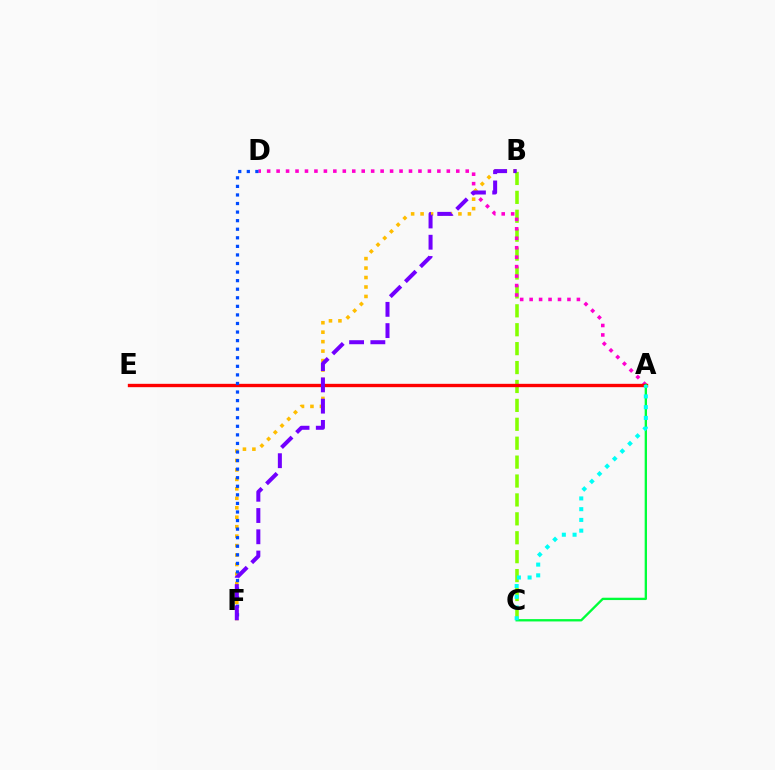{('B', 'F'): [{'color': '#ffbd00', 'line_style': 'dotted', 'thickness': 2.57}, {'color': '#7200ff', 'line_style': 'dashed', 'thickness': 2.89}], ('B', 'C'): [{'color': '#84ff00', 'line_style': 'dashed', 'thickness': 2.57}], ('A', 'D'): [{'color': '#ff00cf', 'line_style': 'dotted', 'thickness': 2.57}], ('A', 'E'): [{'color': '#ff0000', 'line_style': 'solid', 'thickness': 2.41}], ('D', 'F'): [{'color': '#004bff', 'line_style': 'dotted', 'thickness': 2.33}], ('A', 'C'): [{'color': '#00ff39', 'line_style': 'solid', 'thickness': 1.68}, {'color': '#00fff6', 'line_style': 'dotted', 'thickness': 2.92}]}